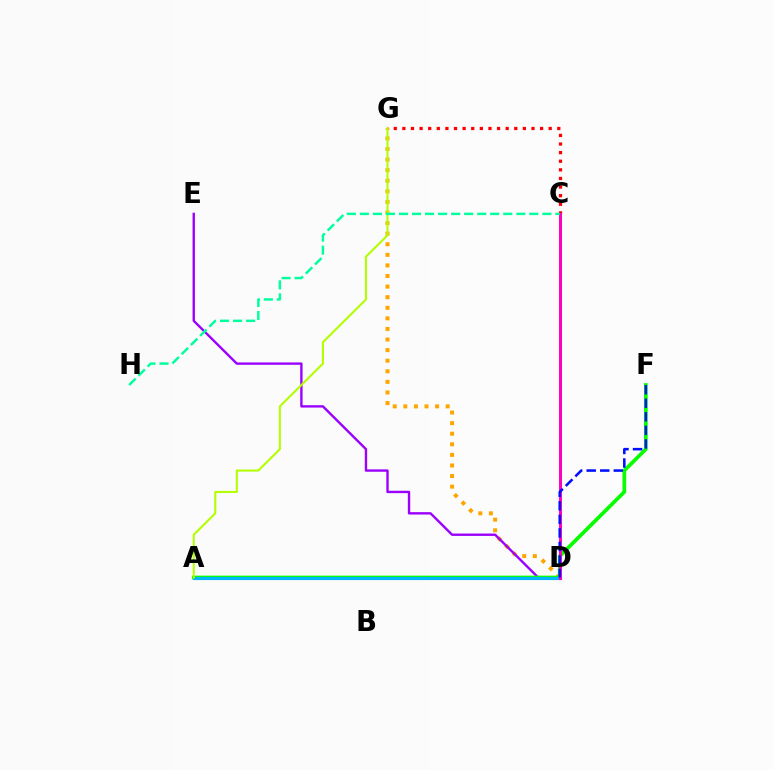{('D', 'G'): [{'color': '#ffa500', 'line_style': 'dotted', 'thickness': 2.88}], ('D', 'E'): [{'color': '#9b00ff', 'line_style': 'solid', 'thickness': 1.71}], ('C', 'G'): [{'color': '#ff0000', 'line_style': 'dotted', 'thickness': 2.34}], ('A', 'F'): [{'color': '#08ff00', 'line_style': 'solid', 'thickness': 2.67}], ('A', 'D'): [{'color': '#00b5ff', 'line_style': 'solid', 'thickness': 2.26}], ('A', 'G'): [{'color': '#b3ff00', 'line_style': 'solid', 'thickness': 1.5}], ('C', 'D'): [{'color': '#ff00bd', 'line_style': 'solid', 'thickness': 2.14}], ('D', 'F'): [{'color': '#0010ff', 'line_style': 'dashed', 'thickness': 1.84}], ('C', 'H'): [{'color': '#00ff9d', 'line_style': 'dashed', 'thickness': 1.77}]}